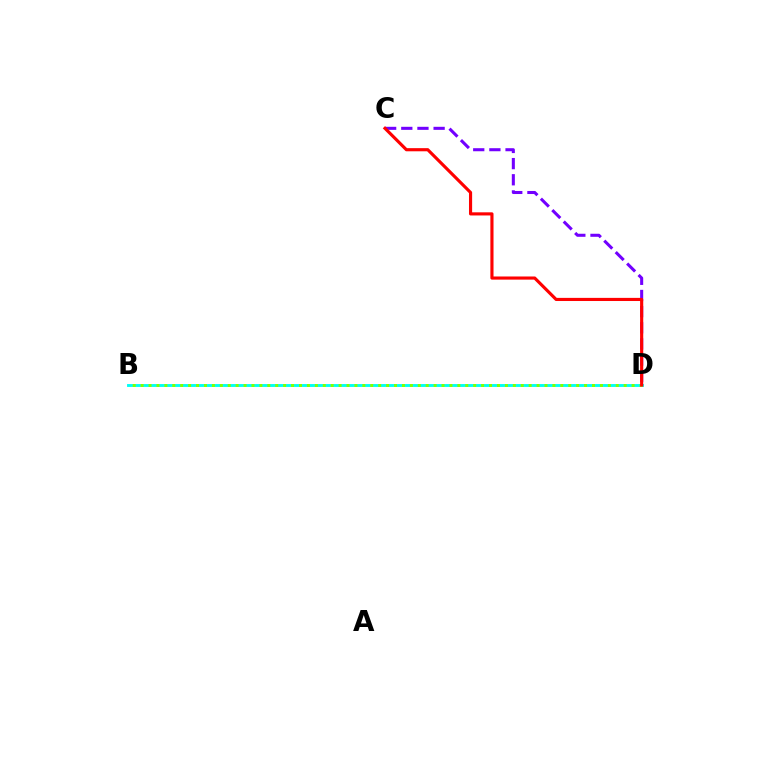{('B', 'D'): [{'color': '#00fff6', 'line_style': 'solid', 'thickness': 2.08}, {'color': '#84ff00', 'line_style': 'dotted', 'thickness': 2.15}], ('C', 'D'): [{'color': '#7200ff', 'line_style': 'dashed', 'thickness': 2.2}, {'color': '#ff0000', 'line_style': 'solid', 'thickness': 2.26}]}